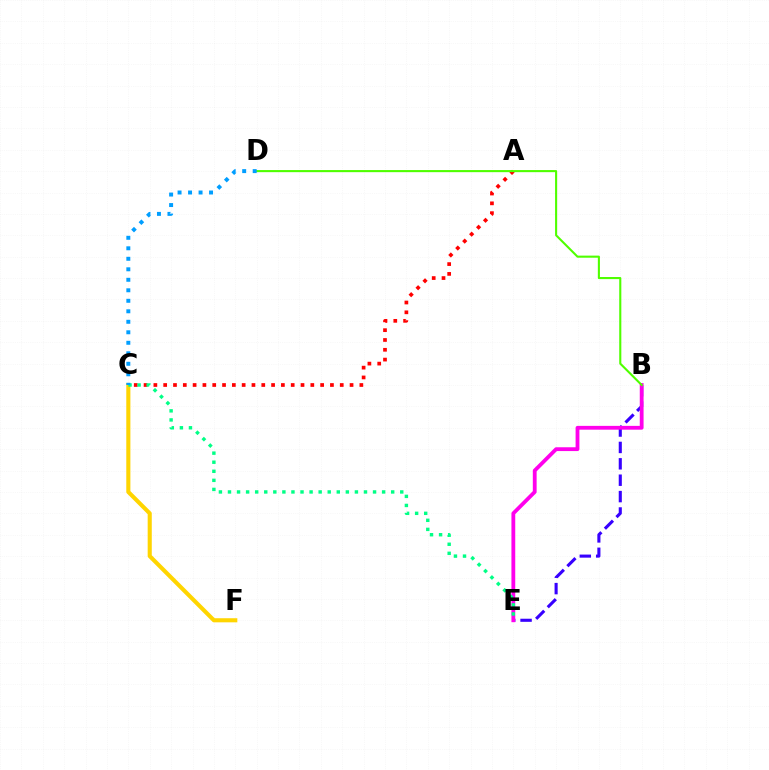{('A', 'C'): [{'color': '#ff0000', 'line_style': 'dotted', 'thickness': 2.67}], ('B', 'E'): [{'color': '#3700ff', 'line_style': 'dashed', 'thickness': 2.23}, {'color': '#ff00ed', 'line_style': 'solid', 'thickness': 2.74}], ('B', 'D'): [{'color': '#4fff00', 'line_style': 'solid', 'thickness': 1.51}], ('C', 'F'): [{'color': '#ffd500', 'line_style': 'solid', 'thickness': 2.95}], ('C', 'E'): [{'color': '#00ff86', 'line_style': 'dotted', 'thickness': 2.46}], ('C', 'D'): [{'color': '#009eff', 'line_style': 'dotted', 'thickness': 2.85}]}